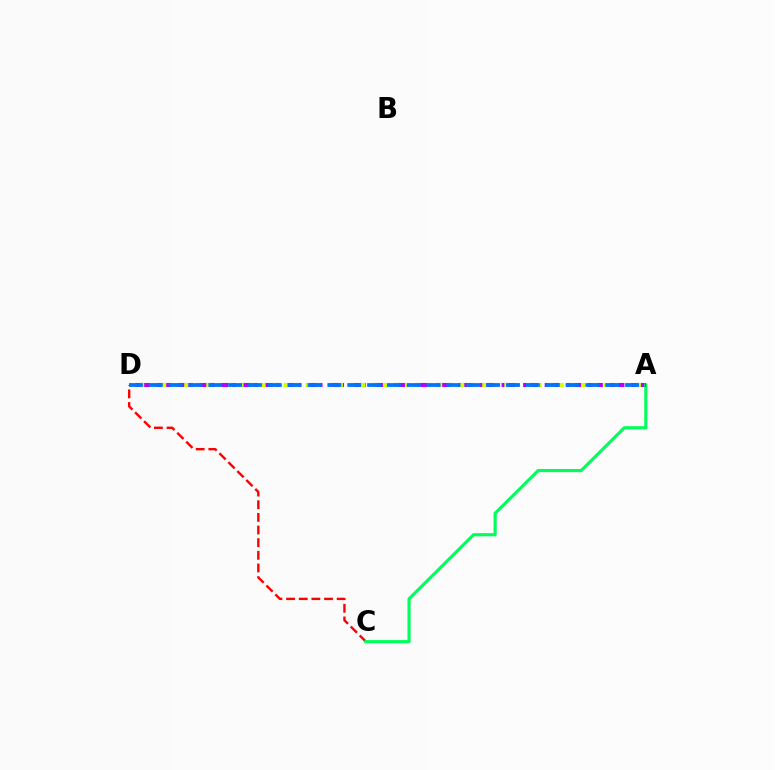{('C', 'D'): [{'color': '#ff0000', 'line_style': 'dashed', 'thickness': 1.72}], ('A', 'D'): [{'color': '#b900ff', 'line_style': 'dashed', 'thickness': 2.93}, {'color': '#d1ff00', 'line_style': 'dotted', 'thickness': 3.0}, {'color': '#0074ff', 'line_style': 'dashed', 'thickness': 2.7}], ('A', 'C'): [{'color': '#00ff5c', 'line_style': 'solid', 'thickness': 2.27}]}